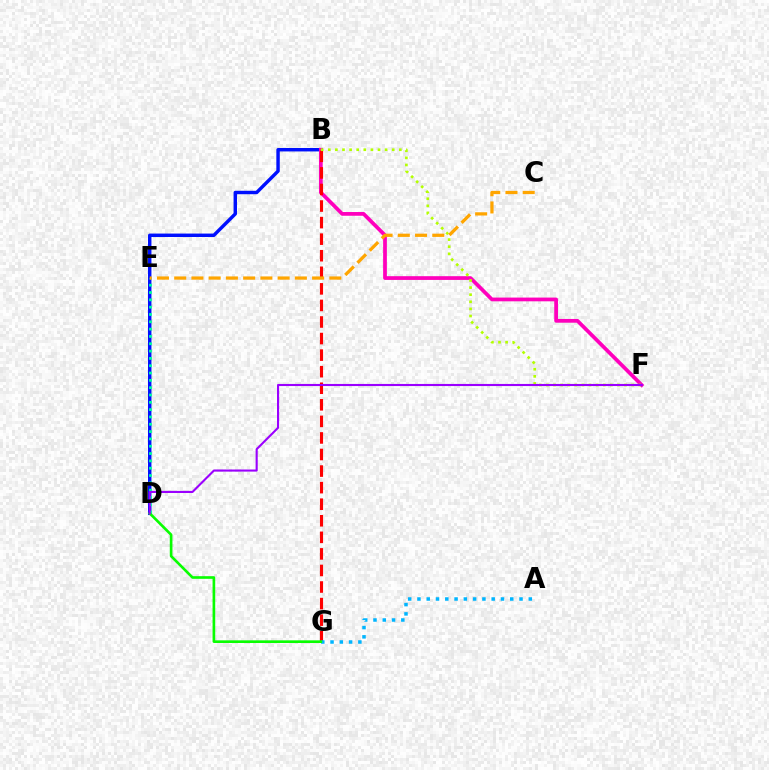{('B', 'D'): [{'color': '#0010ff', 'line_style': 'solid', 'thickness': 2.47}], ('D', 'E'): [{'color': '#00ff9d', 'line_style': 'dotted', 'thickness': 1.99}], ('B', 'F'): [{'color': '#ff00bd', 'line_style': 'solid', 'thickness': 2.69}, {'color': '#b3ff00', 'line_style': 'dotted', 'thickness': 1.93}], ('B', 'G'): [{'color': '#ff0000', 'line_style': 'dashed', 'thickness': 2.25}], ('A', 'G'): [{'color': '#00b5ff', 'line_style': 'dotted', 'thickness': 2.52}], ('D', 'G'): [{'color': '#08ff00', 'line_style': 'solid', 'thickness': 1.91}], ('C', 'E'): [{'color': '#ffa500', 'line_style': 'dashed', 'thickness': 2.34}], ('D', 'F'): [{'color': '#9b00ff', 'line_style': 'solid', 'thickness': 1.52}]}